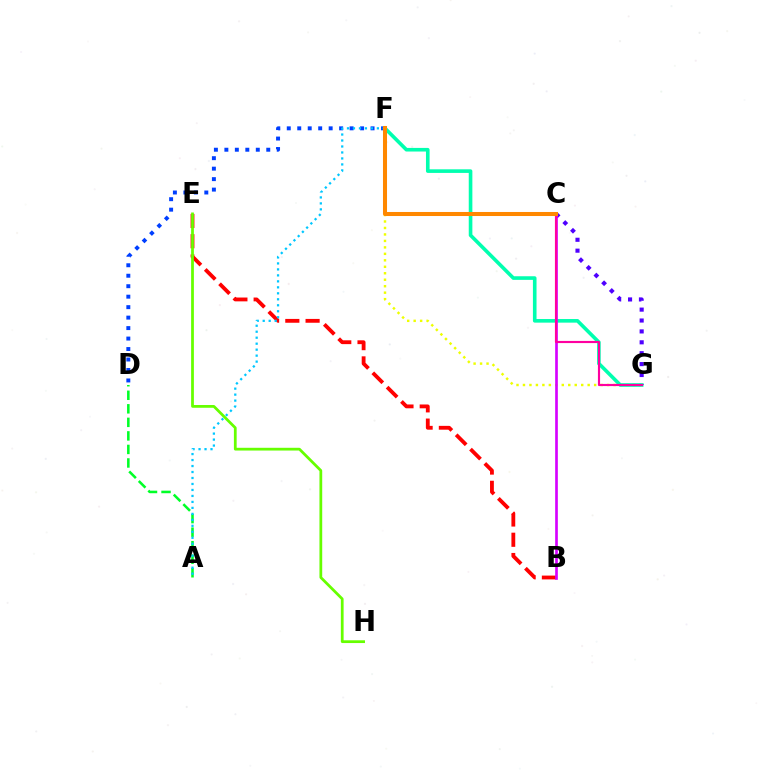{('D', 'F'): [{'color': '#003fff', 'line_style': 'dotted', 'thickness': 2.85}], ('F', 'G'): [{'color': '#eeff00', 'line_style': 'dotted', 'thickness': 1.76}, {'color': '#00ffaf', 'line_style': 'solid', 'thickness': 2.6}], ('A', 'D'): [{'color': '#00ff27', 'line_style': 'dashed', 'thickness': 1.84}], ('C', 'G'): [{'color': '#4f00ff', 'line_style': 'dotted', 'thickness': 2.96}, {'color': '#ff00a0', 'line_style': 'solid', 'thickness': 1.55}], ('B', 'E'): [{'color': '#ff0000', 'line_style': 'dashed', 'thickness': 2.75}], ('E', 'H'): [{'color': '#66ff00', 'line_style': 'solid', 'thickness': 1.99}], ('A', 'F'): [{'color': '#00c7ff', 'line_style': 'dotted', 'thickness': 1.62}], ('B', 'C'): [{'color': '#d600ff', 'line_style': 'solid', 'thickness': 1.92}], ('C', 'F'): [{'color': '#ff8800', 'line_style': 'solid', 'thickness': 2.91}]}